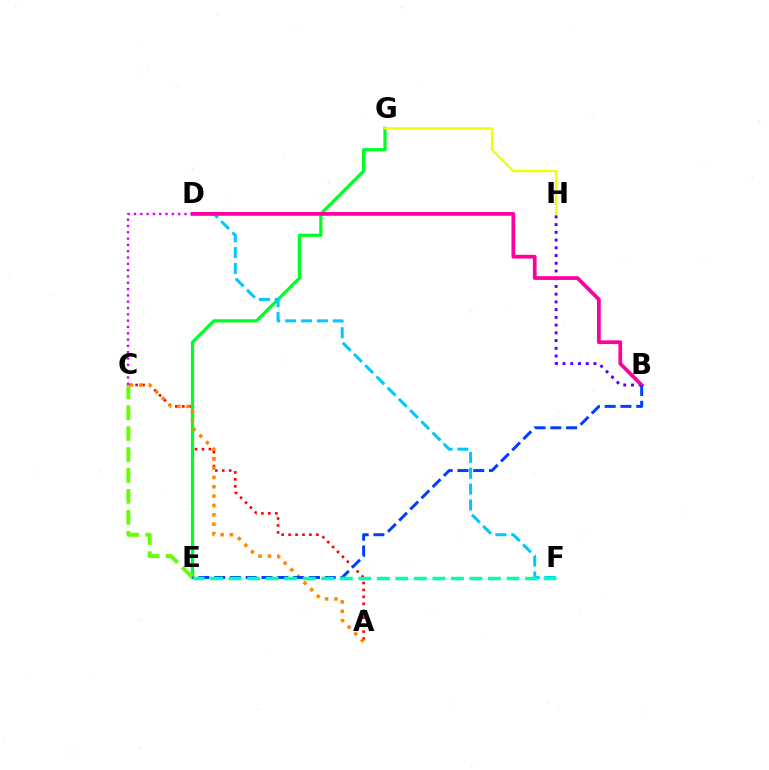{('B', 'H'): [{'color': '#4f00ff', 'line_style': 'dotted', 'thickness': 2.1}], ('A', 'C'): [{'color': '#ff0000', 'line_style': 'dotted', 'thickness': 1.89}, {'color': '#ff8800', 'line_style': 'dotted', 'thickness': 2.54}], ('E', 'G'): [{'color': '#00ff27', 'line_style': 'solid', 'thickness': 2.33}], ('C', 'E'): [{'color': '#66ff00', 'line_style': 'dashed', 'thickness': 2.84}], ('D', 'F'): [{'color': '#00c7ff', 'line_style': 'dashed', 'thickness': 2.15}], ('G', 'H'): [{'color': '#eeff00', 'line_style': 'solid', 'thickness': 1.59}], ('B', 'D'): [{'color': '#ff00a0', 'line_style': 'solid', 'thickness': 2.7}], ('B', 'E'): [{'color': '#003fff', 'line_style': 'dashed', 'thickness': 2.15}], ('E', 'F'): [{'color': '#00ffaf', 'line_style': 'dashed', 'thickness': 2.52}], ('C', 'D'): [{'color': '#d600ff', 'line_style': 'dotted', 'thickness': 1.72}]}